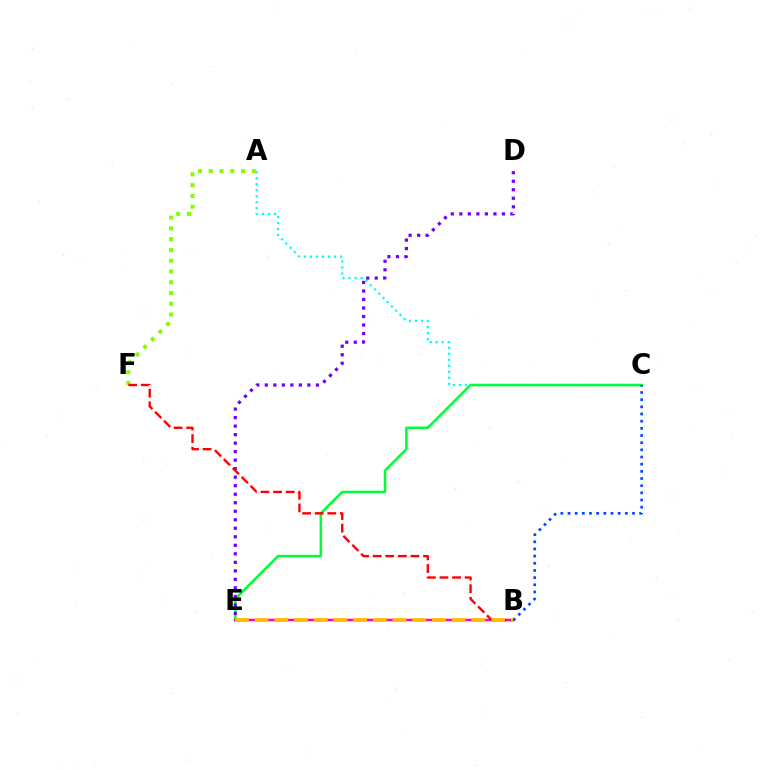{('A', 'F'): [{'color': '#84ff00', 'line_style': 'dotted', 'thickness': 2.93}], ('A', 'C'): [{'color': '#00fff6', 'line_style': 'dotted', 'thickness': 1.63}], ('C', 'E'): [{'color': '#00ff39', 'line_style': 'solid', 'thickness': 1.83}], ('D', 'E'): [{'color': '#7200ff', 'line_style': 'dotted', 'thickness': 2.31}], ('B', 'E'): [{'color': '#ff00cf', 'line_style': 'solid', 'thickness': 1.8}, {'color': '#ffbd00', 'line_style': 'dashed', 'thickness': 2.68}], ('B', 'F'): [{'color': '#ff0000', 'line_style': 'dashed', 'thickness': 1.71}], ('B', 'C'): [{'color': '#004bff', 'line_style': 'dotted', 'thickness': 1.95}]}